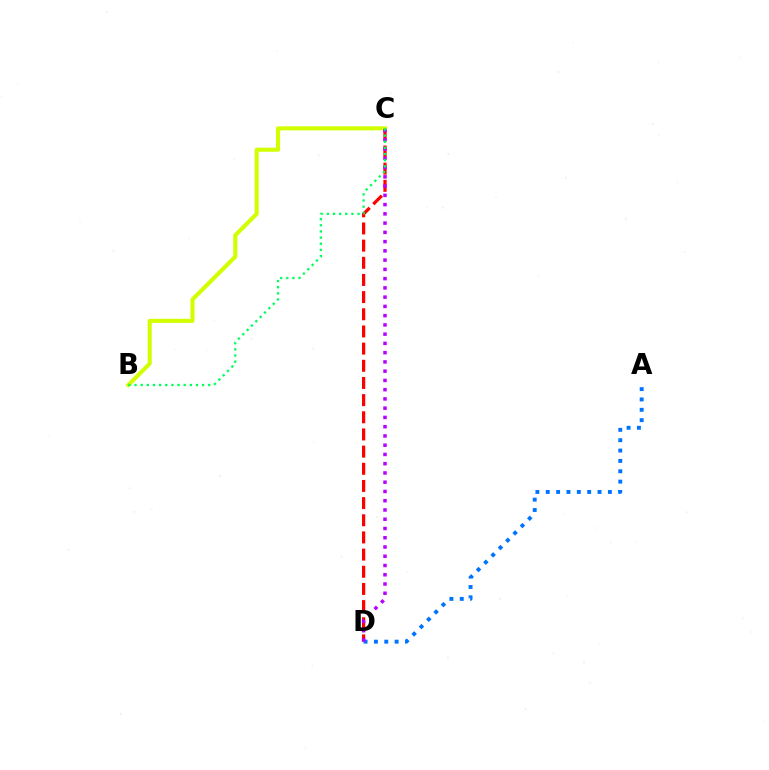{('C', 'D'): [{'color': '#ff0000', 'line_style': 'dashed', 'thickness': 2.33}, {'color': '#b900ff', 'line_style': 'dotted', 'thickness': 2.51}], ('A', 'D'): [{'color': '#0074ff', 'line_style': 'dotted', 'thickness': 2.81}], ('B', 'C'): [{'color': '#d1ff00', 'line_style': 'solid', 'thickness': 2.93}, {'color': '#00ff5c', 'line_style': 'dotted', 'thickness': 1.67}]}